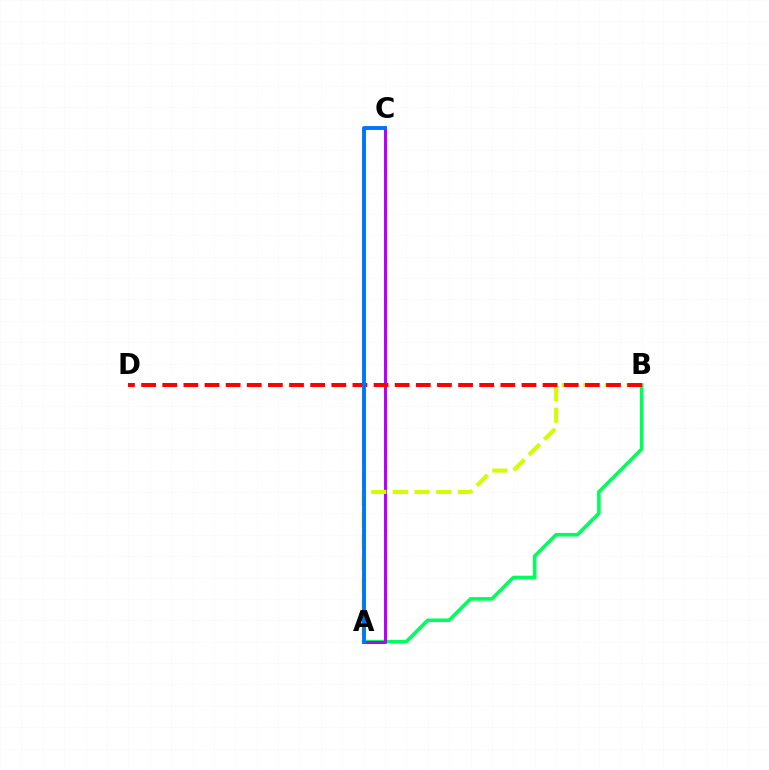{('A', 'B'): [{'color': '#00ff5c', 'line_style': 'solid', 'thickness': 2.59}, {'color': '#d1ff00', 'line_style': 'dashed', 'thickness': 2.94}], ('A', 'C'): [{'color': '#b900ff', 'line_style': 'solid', 'thickness': 2.19}, {'color': '#0074ff', 'line_style': 'solid', 'thickness': 2.8}], ('B', 'D'): [{'color': '#ff0000', 'line_style': 'dashed', 'thickness': 2.87}]}